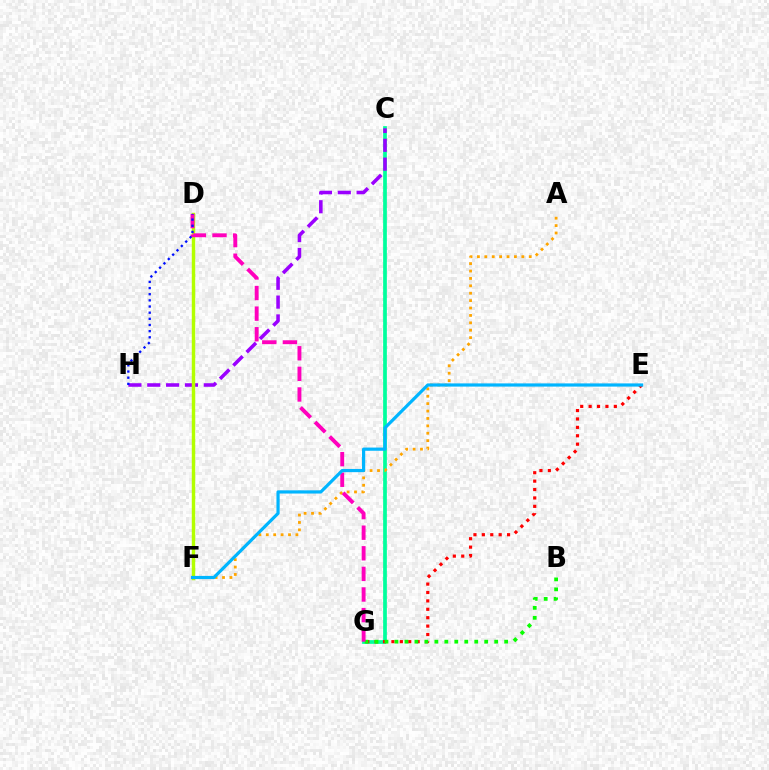{('C', 'G'): [{'color': '#00ff9d', 'line_style': 'solid', 'thickness': 2.68}], ('A', 'F'): [{'color': '#ffa500', 'line_style': 'dotted', 'thickness': 2.01}], ('E', 'G'): [{'color': '#ff0000', 'line_style': 'dotted', 'thickness': 2.28}], ('B', 'G'): [{'color': '#08ff00', 'line_style': 'dotted', 'thickness': 2.71}], ('C', 'H'): [{'color': '#9b00ff', 'line_style': 'dashed', 'thickness': 2.56}], ('D', 'F'): [{'color': '#b3ff00', 'line_style': 'solid', 'thickness': 2.47}], ('D', 'G'): [{'color': '#ff00bd', 'line_style': 'dashed', 'thickness': 2.8}], ('D', 'H'): [{'color': '#0010ff', 'line_style': 'dotted', 'thickness': 1.67}], ('E', 'F'): [{'color': '#00b5ff', 'line_style': 'solid', 'thickness': 2.3}]}